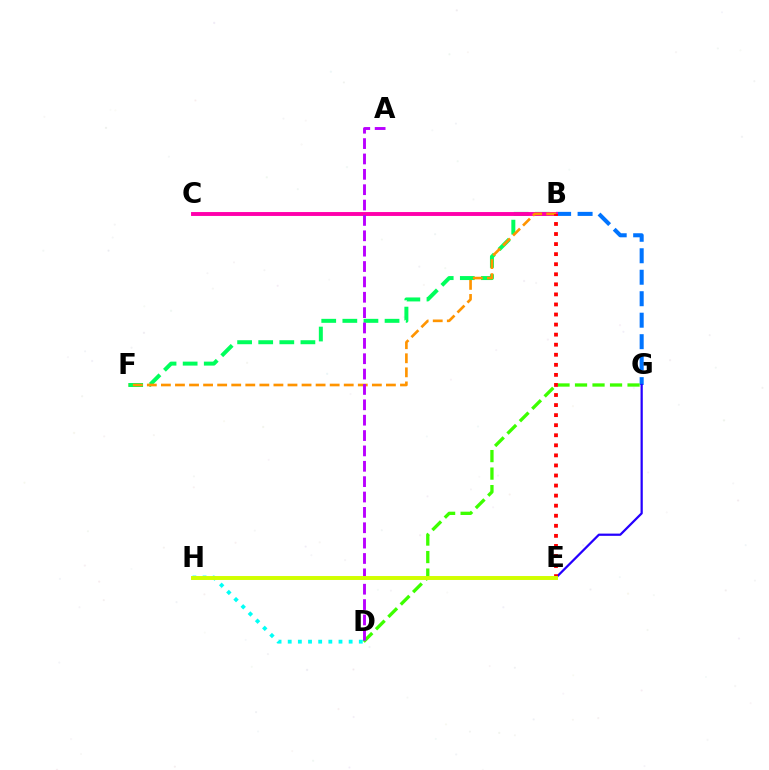{('B', 'F'): [{'color': '#00ff5c', 'line_style': 'dashed', 'thickness': 2.87}, {'color': '#ff9400', 'line_style': 'dashed', 'thickness': 1.91}], ('B', 'G'): [{'color': '#0074ff', 'line_style': 'dashed', 'thickness': 2.92}], ('B', 'C'): [{'color': '#ff00ac', 'line_style': 'solid', 'thickness': 2.81}], ('D', 'G'): [{'color': '#3dff00', 'line_style': 'dashed', 'thickness': 2.38}], ('E', 'G'): [{'color': '#2500ff', 'line_style': 'solid', 'thickness': 1.61}], ('D', 'H'): [{'color': '#00fff6', 'line_style': 'dotted', 'thickness': 2.76}], ('A', 'D'): [{'color': '#b900ff', 'line_style': 'dashed', 'thickness': 2.09}], ('B', 'E'): [{'color': '#ff0000', 'line_style': 'dotted', 'thickness': 2.73}], ('E', 'H'): [{'color': '#d1ff00', 'line_style': 'solid', 'thickness': 2.84}]}